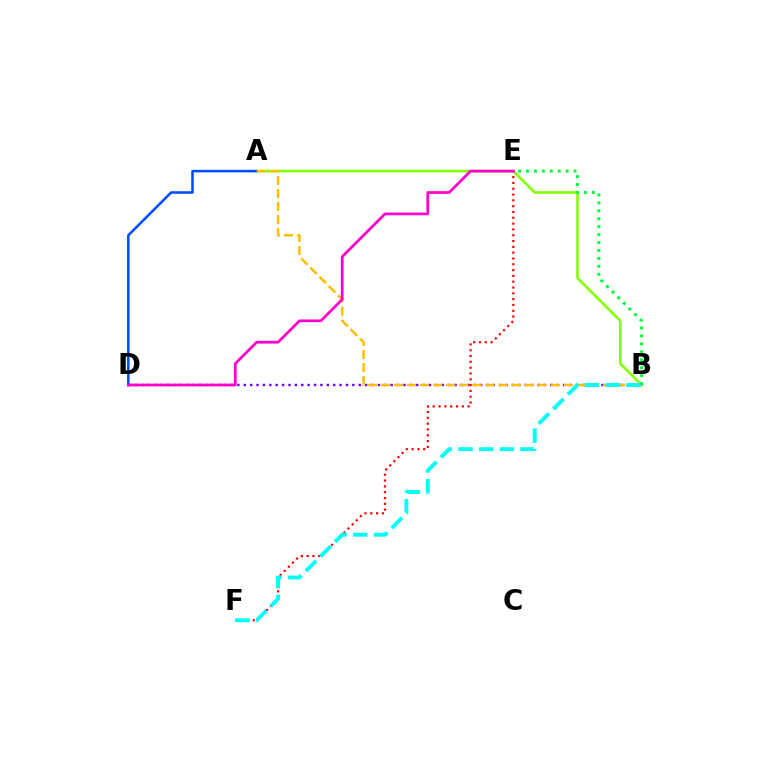{('B', 'D'): [{'color': '#7200ff', 'line_style': 'dotted', 'thickness': 1.74}], ('A', 'B'): [{'color': '#84ff00', 'line_style': 'solid', 'thickness': 1.89}, {'color': '#ffbd00', 'line_style': 'dashed', 'thickness': 1.77}], ('E', 'F'): [{'color': '#ff0000', 'line_style': 'dotted', 'thickness': 1.58}], ('B', 'E'): [{'color': '#00ff39', 'line_style': 'dotted', 'thickness': 2.16}], ('A', 'D'): [{'color': '#004bff', 'line_style': 'solid', 'thickness': 1.82}], ('D', 'E'): [{'color': '#ff00cf', 'line_style': 'solid', 'thickness': 1.96}], ('B', 'F'): [{'color': '#00fff6', 'line_style': 'dashed', 'thickness': 2.81}]}